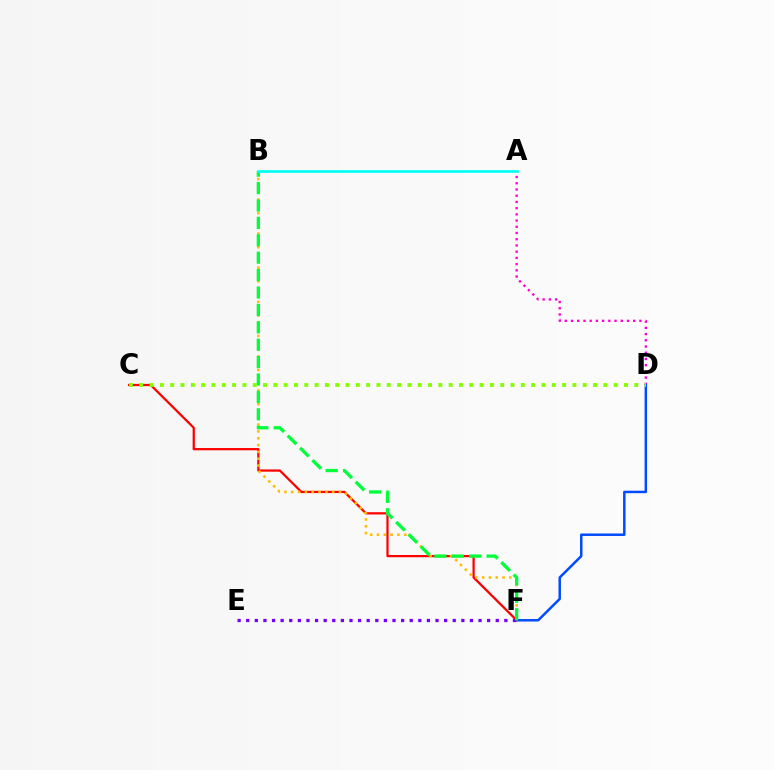{('C', 'F'): [{'color': '#ff0000', 'line_style': 'solid', 'thickness': 1.62}], ('A', 'D'): [{'color': '#ff00cf', 'line_style': 'dotted', 'thickness': 1.69}], ('D', 'F'): [{'color': '#004bff', 'line_style': 'solid', 'thickness': 1.79}], ('C', 'D'): [{'color': '#84ff00', 'line_style': 'dotted', 'thickness': 2.8}], ('B', 'F'): [{'color': '#ffbd00', 'line_style': 'dotted', 'thickness': 1.85}, {'color': '#00ff39', 'line_style': 'dashed', 'thickness': 2.36}], ('E', 'F'): [{'color': '#7200ff', 'line_style': 'dotted', 'thickness': 2.34}], ('A', 'B'): [{'color': '#00fff6', 'line_style': 'solid', 'thickness': 1.93}]}